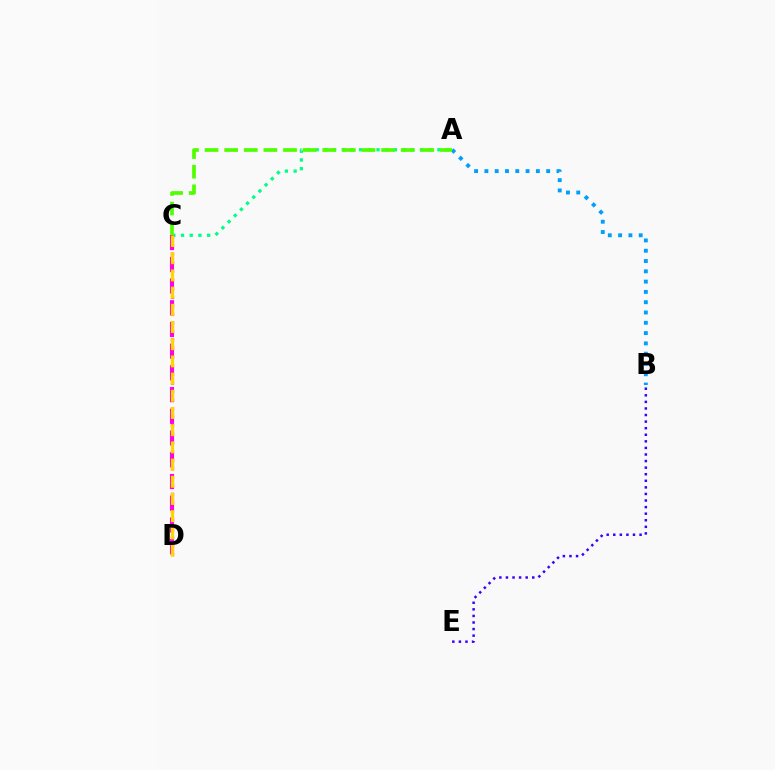{('C', 'D'): [{'color': '#ff00ed', 'line_style': 'dashed', 'thickness': 2.95}, {'color': '#ff0000', 'line_style': 'dotted', 'thickness': 2.33}, {'color': '#ffd500', 'line_style': 'dashed', 'thickness': 2.34}], ('A', 'B'): [{'color': '#009eff', 'line_style': 'dotted', 'thickness': 2.8}], ('A', 'C'): [{'color': '#00ff86', 'line_style': 'dotted', 'thickness': 2.36}, {'color': '#4fff00', 'line_style': 'dashed', 'thickness': 2.66}], ('B', 'E'): [{'color': '#3700ff', 'line_style': 'dotted', 'thickness': 1.79}]}